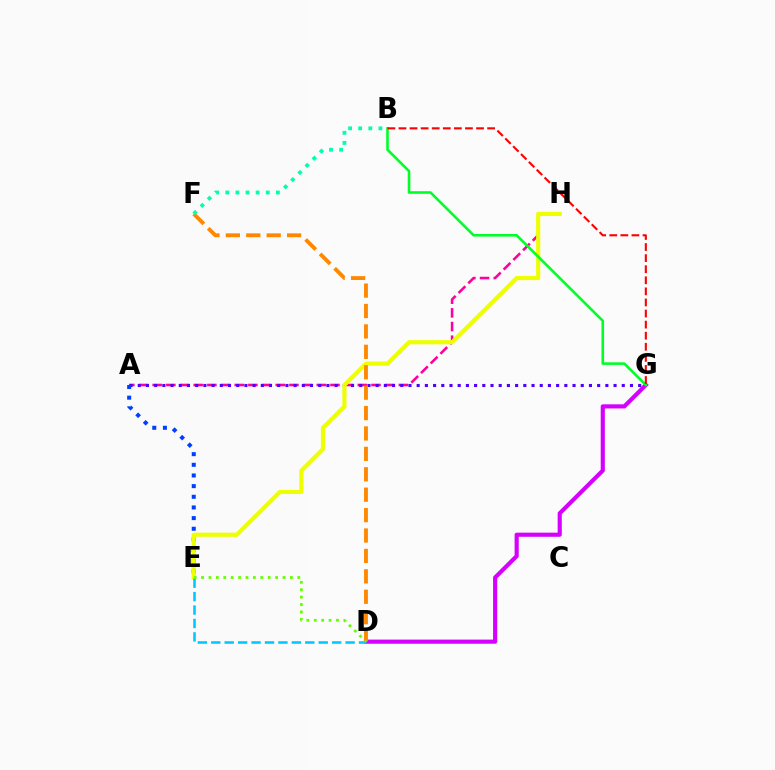{('A', 'H'): [{'color': '#ff00a0', 'line_style': 'dashed', 'thickness': 1.86}], ('D', 'G'): [{'color': '#d600ff', 'line_style': 'solid', 'thickness': 2.98}], ('A', 'G'): [{'color': '#4f00ff', 'line_style': 'dotted', 'thickness': 2.23}], ('A', 'E'): [{'color': '#003fff', 'line_style': 'dotted', 'thickness': 2.9}], ('E', 'H'): [{'color': '#eeff00', 'line_style': 'solid', 'thickness': 2.98}], ('D', 'F'): [{'color': '#ff8800', 'line_style': 'dashed', 'thickness': 2.77}], ('B', 'G'): [{'color': '#00ff27', 'line_style': 'solid', 'thickness': 1.88}, {'color': '#ff0000', 'line_style': 'dashed', 'thickness': 1.51}], ('B', 'F'): [{'color': '#00ffaf', 'line_style': 'dotted', 'thickness': 2.75}], ('D', 'E'): [{'color': '#00c7ff', 'line_style': 'dashed', 'thickness': 1.82}, {'color': '#66ff00', 'line_style': 'dotted', 'thickness': 2.01}]}